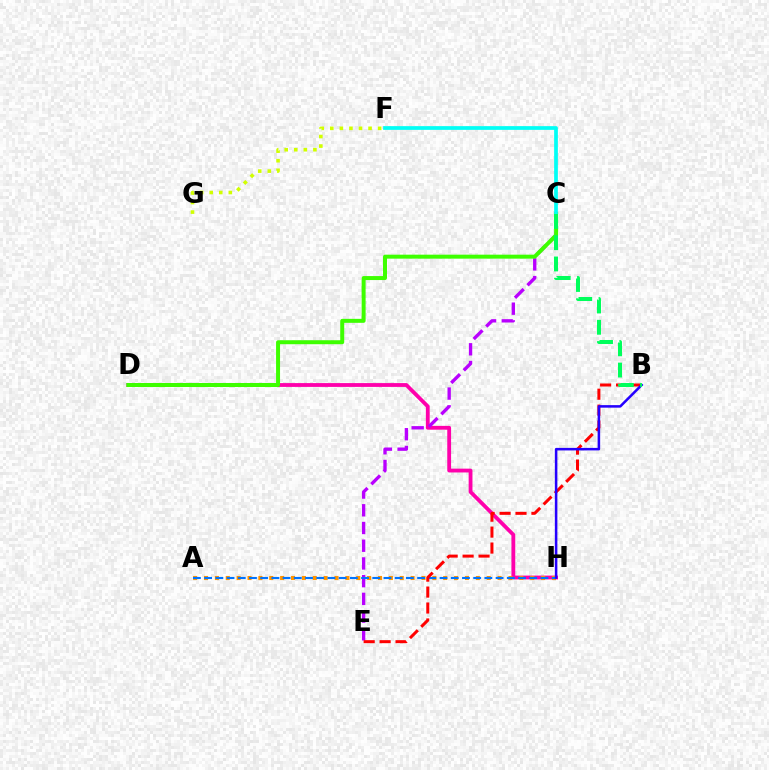{('D', 'H'): [{'color': '#ff00ac', 'line_style': 'solid', 'thickness': 2.74}], ('C', 'E'): [{'color': '#b900ff', 'line_style': 'dashed', 'thickness': 2.41}], ('A', 'H'): [{'color': '#ff9400', 'line_style': 'dotted', 'thickness': 2.95}, {'color': '#0074ff', 'line_style': 'dashed', 'thickness': 1.52}], ('C', 'D'): [{'color': '#3dff00', 'line_style': 'solid', 'thickness': 2.87}], ('F', 'G'): [{'color': '#d1ff00', 'line_style': 'dotted', 'thickness': 2.6}], ('B', 'E'): [{'color': '#ff0000', 'line_style': 'dashed', 'thickness': 2.17}], ('B', 'H'): [{'color': '#2500ff', 'line_style': 'solid', 'thickness': 1.83}], ('C', 'F'): [{'color': '#00fff6', 'line_style': 'solid', 'thickness': 2.68}], ('B', 'C'): [{'color': '#00ff5c', 'line_style': 'dashed', 'thickness': 2.89}]}